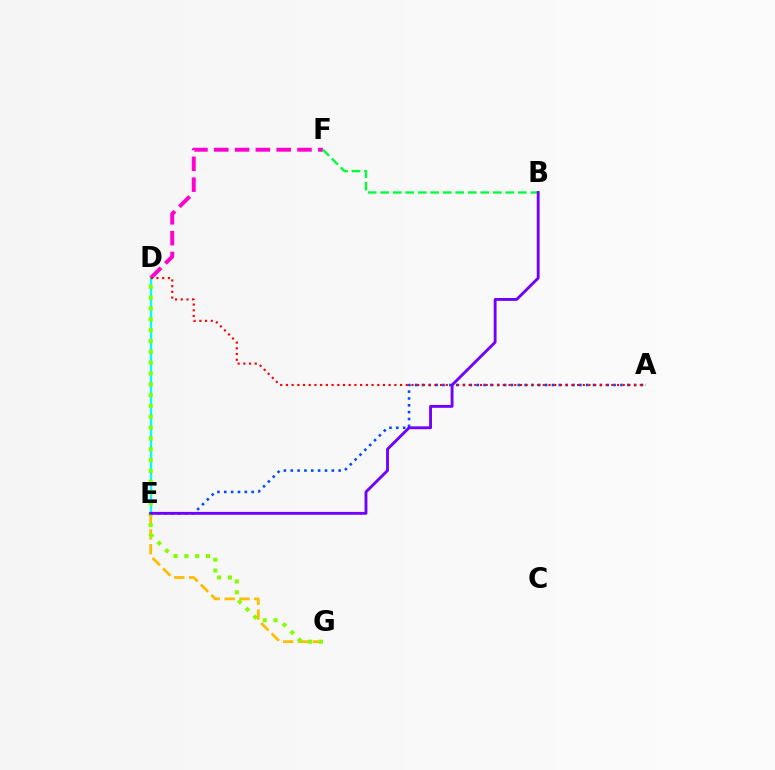{('A', 'E'): [{'color': '#004bff', 'line_style': 'dotted', 'thickness': 1.86}], ('D', 'F'): [{'color': '#ff00cf', 'line_style': 'dashed', 'thickness': 2.83}], ('E', 'G'): [{'color': '#ffbd00', 'line_style': 'dashed', 'thickness': 2.01}], ('D', 'E'): [{'color': '#00fff6', 'line_style': 'solid', 'thickness': 1.72}], ('D', 'G'): [{'color': '#84ff00', 'line_style': 'dotted', 'thickness': 2.94}], ('A', 'D'): [{'color': '#ff0000', 'line_style': 'dotted', 'thickness': 1.55}], ('B', 'F'): [{'color': '#00ff39', 'line_style': 'dashed', 'thickness': 1.7}], ('B', 'E'): [{'color': '#7200ff', 'line_style': 'solid', 'thickness': 2.06}]}